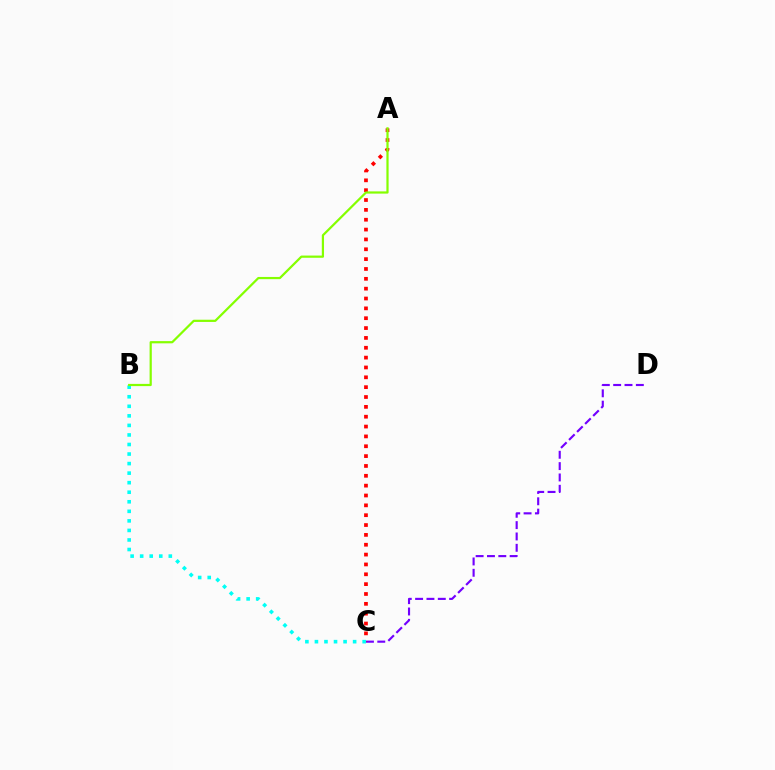{('C', 'D'): [{'color': '#7200ff', 'line_style': 'dashed', 'thickness': 1.54}], ('A', 'C'): [{'color': '#ff0000', 'line_style': 'dotted', 'thickness': 2.68}], ('B', 'C'): [{'color': '#00fff6', 'line_style': 'dotted', 'thickness': 2.59}], ('A', 'B'): [{'color': '#84ff00', 'line_style': 'solid', 'thickness': 1.6}]}